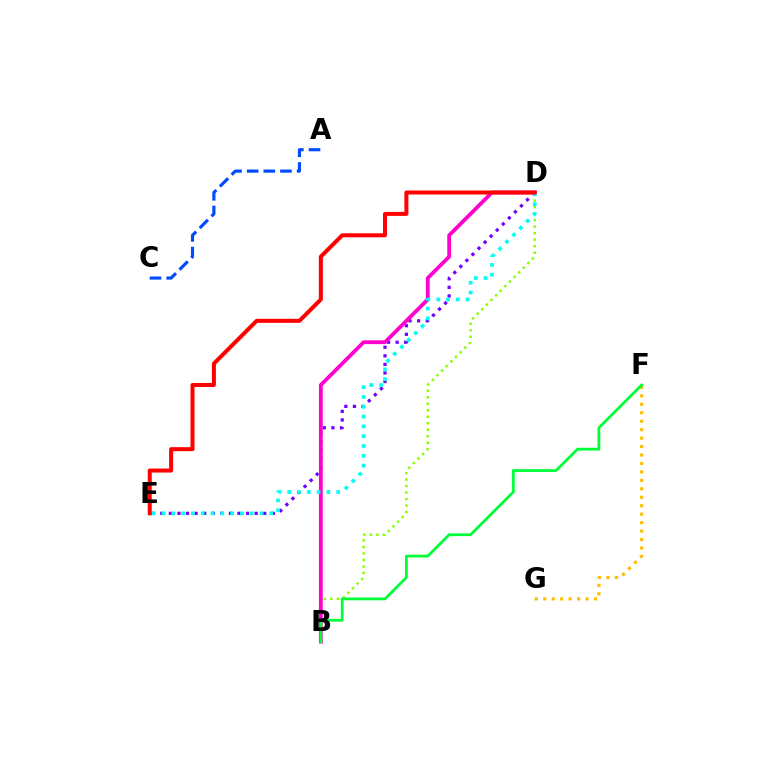{('A', 'C'): [{'color': '#004bff', 'line_style': 'dashed', 'thickness': 2.26}], ('D', 'E'): [{'color': '#7200ff', 'line_style': 'dotted', 'thickness': 2.33}, {'color': '#00fff6', 'line_style': 'dotted', 'thickness': 2.66}, {'color': '#ff0000', 'line_style': 'solid', 'thickness': 2.88}], ('B', 'D'): [{'color': '#84ff00', 'line_style': 'dotted', 'thickness': 1.77}, {'color': '#ff00cf', 'line_style': 'solid', 'thickness': 2.73}], ('F', 'G'): [{'color': '#ffbd00', 'line_style': 'dotted', 'thickness': 2.3}], ('B', 'F'): [{'color': '#00ff39', 'line_style': 'solid', 'thickness': 2.01}]}